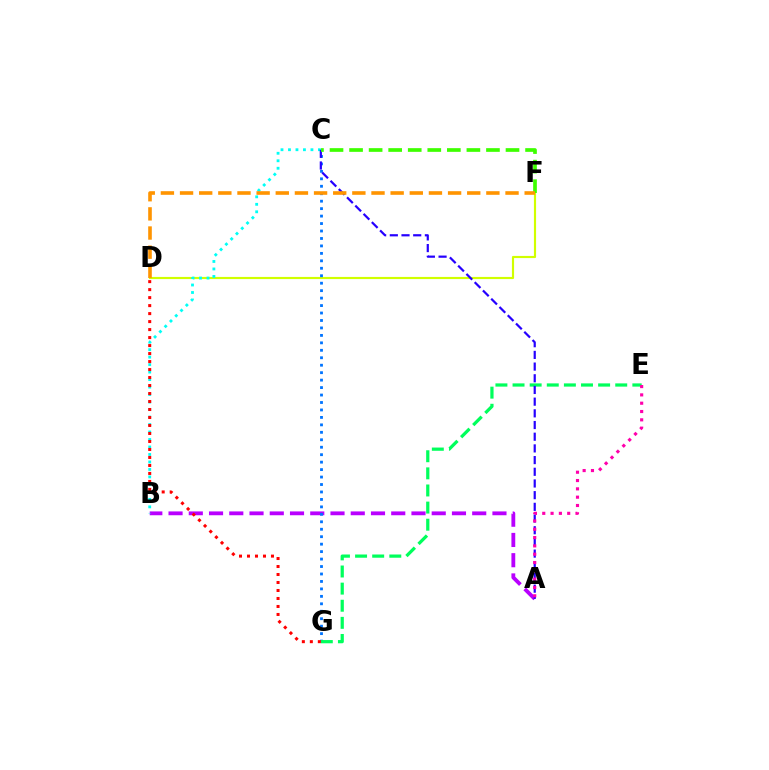{('A', 'B'): [{'color': '#b900ff', 'line_style': 'dashed', 'thickness': 2.75}], ('D', 'F'): [{'color': '#d1ff00', 'line_style': 'solid', 'thickness': 1.55}, {'color': '#ff9400', 'line_style': 'dashed', 'thickness': 2.6}], ('C', 'G'): [{'color': '#0074ff', 'line_style': 'dotted', 'thickness': 2.03}], ('E', 'G'): [{'color': '#00ff5c', 'line_style': 'dashed', 'thickness': 2.33}], ('B', 'C'): [{'color': '#00fff6', 'line_style': 'dotted', 'thickness': 2.03}], ('A', 'C'): [{'color': '#2500ff', 'line_style': 'dashed', 'thickness': 1.59}], ('A', 'E'): [{'color': '#ff00ac', 'line_style': 'dotted', 'thickness': 2.26}], ('D', 'G'): [{'color': '#ff0000', 'line_style': 'dotted', 'thickness': 2.17}], ('C', 'F'): [{'color': '#3dff00', 'line_style': 'dashed', 'thickness': 2.66}]}